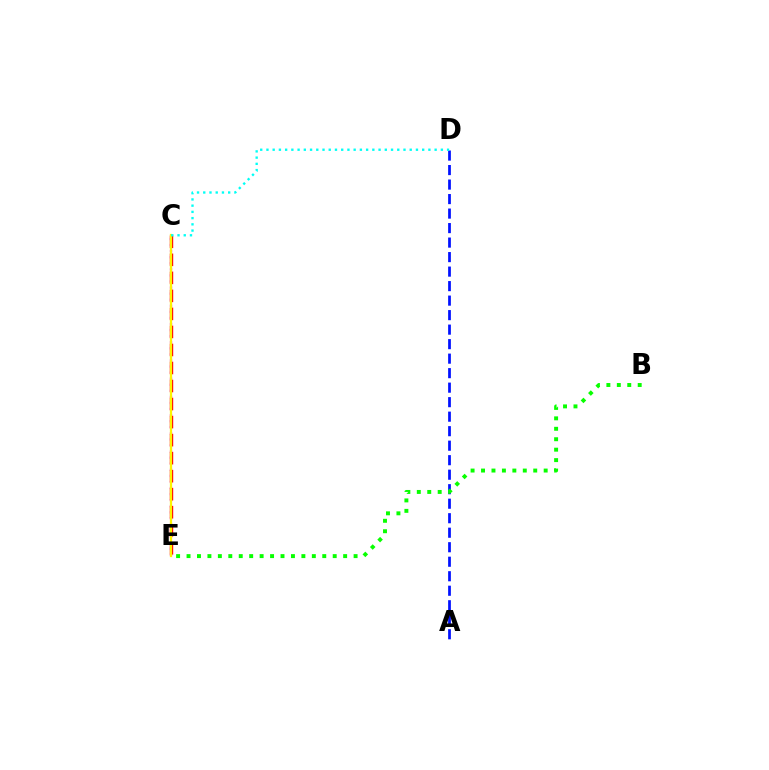{('A', 'D'): [{'color': '#0010ff', 'line_style': 'dashed', 'thickness': 1.97}], ('C', 'E'): [{'color': '#ee00ff', 'line_style': 'dotted', 'thickness': 1.65}, {'color': '#ff0000', 'line_style': 'dashed', 'thickness': 2.45}, {'color': '#fcf500', 'line_style': 'solid', 'thickness': 1.63}], ('B', 'E'): [{'color': '#08ff00', 'line_style': 'dotted', 'thickness': 2.84}], ('C', 'D'): [{'color': '#00fff6', 'line_style': 'dotted', 'thickness': 1.69}]}